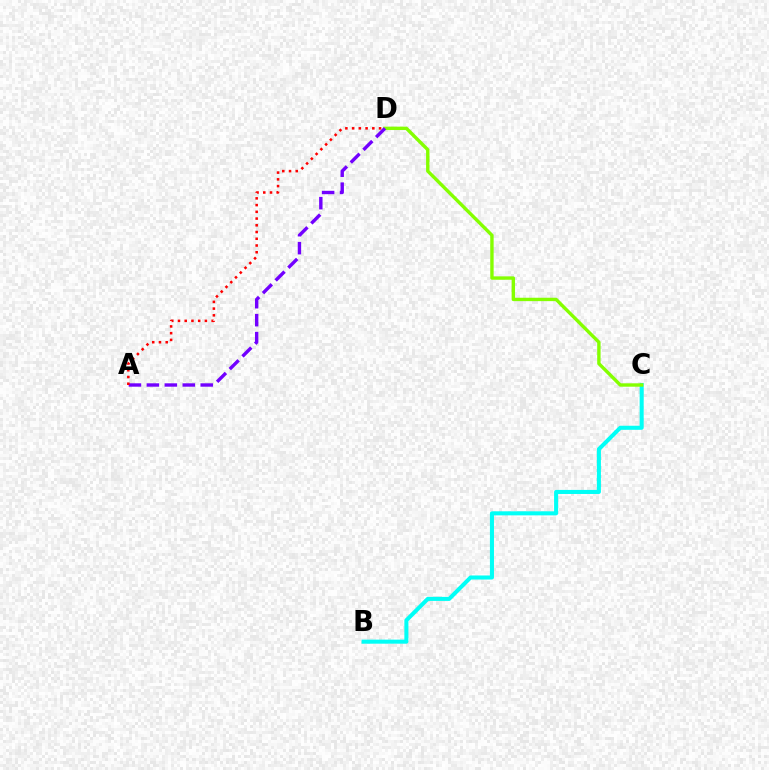{('B', 'C'): [{'color': '#00fff6', 'line_style': 'solid', 'thickness': 2.92}], ('C', 'D'): [{'color': '#84ff00', 'line_style': 'solid', 'thickness': 2.44}], ('A', 'D'): [{'color': '#7200ff', 'line_style': 'dashed', 'thickness': 2.44}, {'color': '#ff0000', 'line_style': 'dotted', 'thickness': 1.83}]}